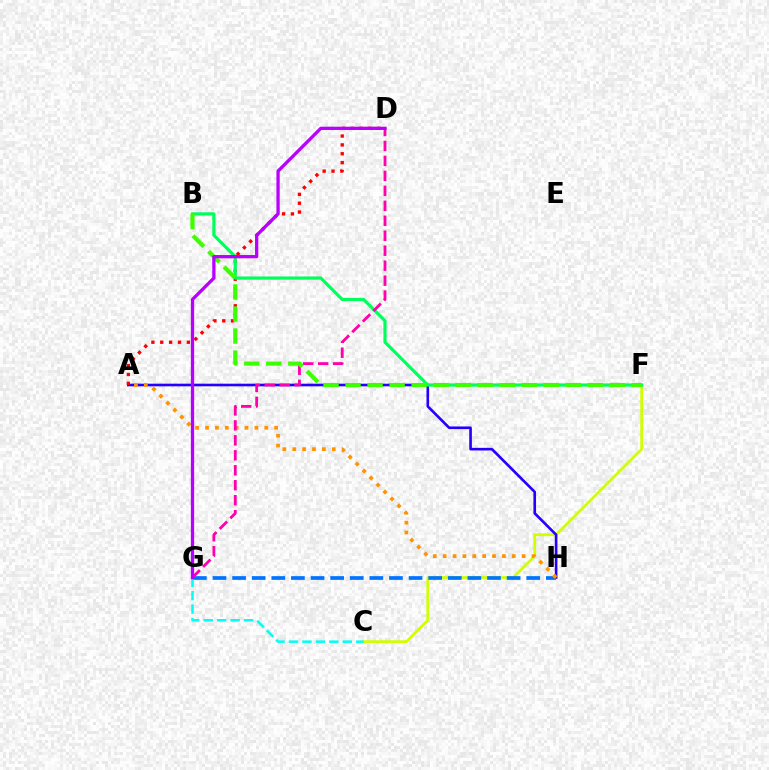{('C', 'F'): [{'color': '#d1ff00', 'line_style': 'solid', 'thickness': 1.99}], ('A', 'H'): [{'color': '#2500ff', 'line_style': 'solid', 'thickness': 1.9}, {'color': '#ff9400', 'line_style': 'dotted', 'thickness': 2.68}], ('G', 'H'): [{'color': '#0074ff', 'line_style': 'dashed', 'thickness': 2.66}], ('A', 'D'): [{'color': '#ff0000', 'line_style': 'dotted', 'thickness': 2.41}], ('B', 'F'): [{'color': '#00ff5c', 'line_style': 'solid', 'thickness': 2.29}, {'color': '#3dff00', 'line_style': 'dashed', 'thickness': 2.99}], ('D', 'G'): [{'color': '#ff00ac', 'line_style': 'dashed', 'thickness': 2.03}, {'color': '#b900ff', 'line_style': 'solid', 'thickness': 2.37}], ('C', 'G'): [{'color': '#00fff6', 'line_style': 'dashed', 'thickness': 1.83}]}